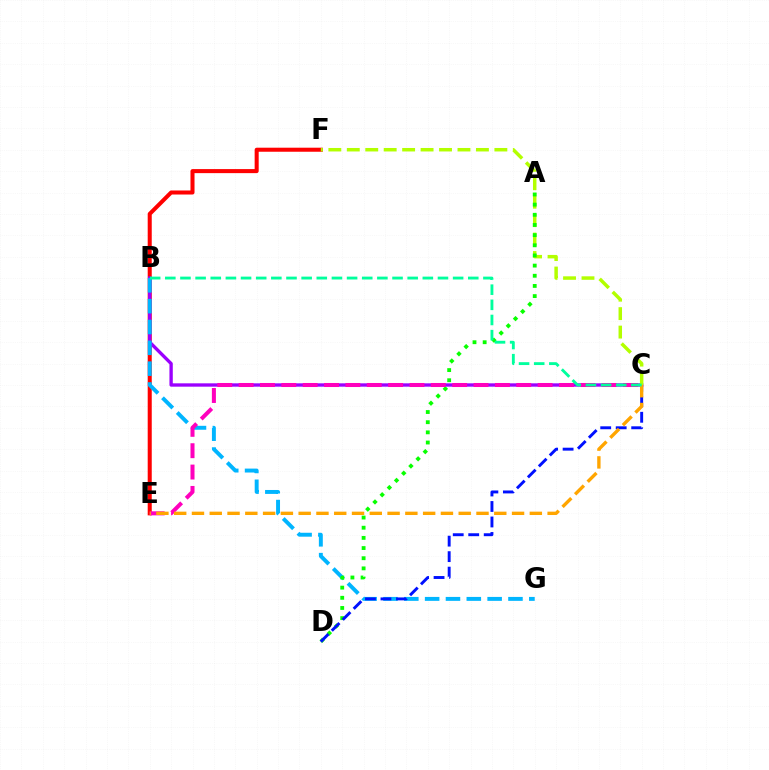{('E', 'F'): [{'color': '#ff0000', 'line_style': 'solid', 'thickness': 2.91}], ('B', 'C'): [{'color': '#9b00ff', 'line_style': 'solid', 'thickness': 2.41}, {'color': '#00ff9d', 'line_style': 'dashed', 'thickness': 2.06}], ('C', 'F'): [{'color': '#b3ff00', 'line_style': 'dashed', 'thickness': 2.51}], ('B', 'G'): [{'color': '#00b5ff', 'line_style': 'dashed', 'thickness': 2.83}], ('A', 'D'): [{'color': '#08ff00', 'line_style': 'dotted', 'thickness': 2.76}], ('C', 'D'): [{'color': '#0010ff', 'line_style': 'dashed', 'thickness': 2.1}], ('C', 'E'): [{'color': '#ff00bd', 'line_style': 'dashed', 'thickness': 2.9}, {'color': '#ffa500', 'line_style': 'dashed', 'thickness': 2.42}]}